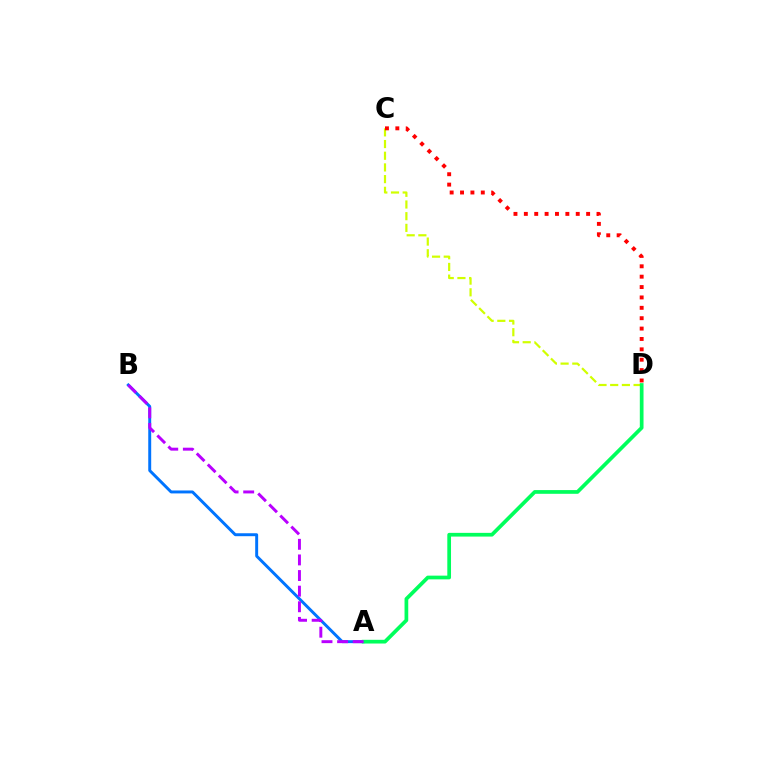{('C', 'D'): [{'color': '#d1ff00', 'line_style': 'dashed', 'thickness': 1.59}, {'color': '#ff0000', 'line_style': 'dotted', 'thickness': 2.82}], ('A', 'B'): [{'color': '#0074ff', 'line_style': 'solid', 'thickness': 2.12}, {'color': '#b900ff', 'line_style': 'dashed', 'thickness': 2.12}], ('A', 'D'): [{'color': '#00ff5c', 'line_style': 'solid', 'thickness': 2.68}]}